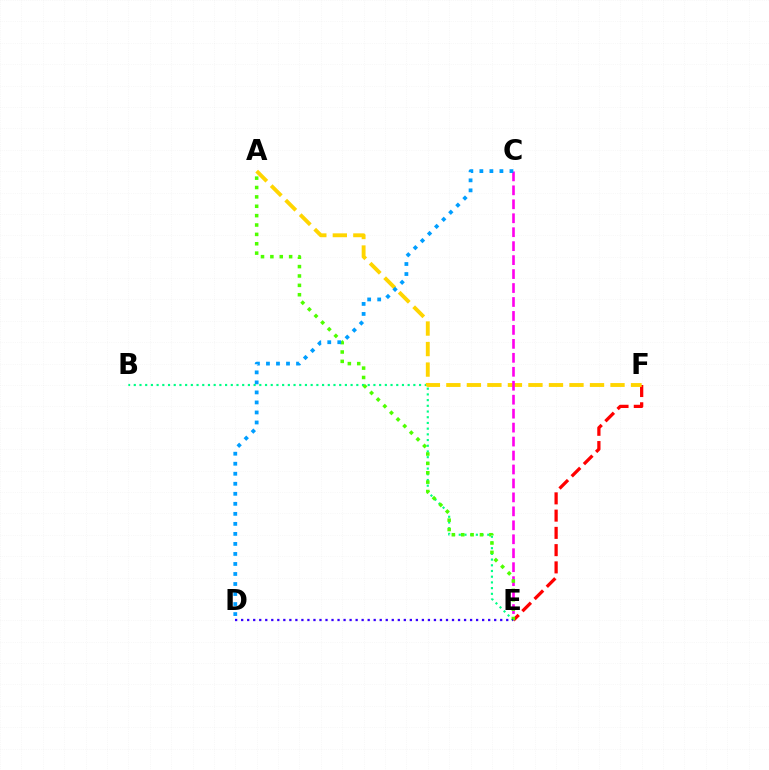{('E', 'F'): [{'color': '#ff0000', 'line_style': 'dashed', 'thickness': 2.34}], ('B', 'E'): [{'color': '#00ff86', 'line_style': 'dotted', 'thickness': 1.55}], ('A', 'F'): [{'color': '#ffd500', 'line_style': 'dashed', 'thickness': 2.79}], ('C', 'E'): [{'color': '#ff00ed', 'line_style': 'dashed', 'thickness': 1.9}], ('A', 'E'): [{'color': '#4fff00', 'line_style': 'dotted', 'thickness': 2.55}], ('D', 'E'): [{'color': '#3700ff', 'line_style': 'dotted', 'thickness': 1.64}], ('C', 'D'): [{'color': '#009eff', 'line_style': 'dotted', 'thickness': 2.72}]}